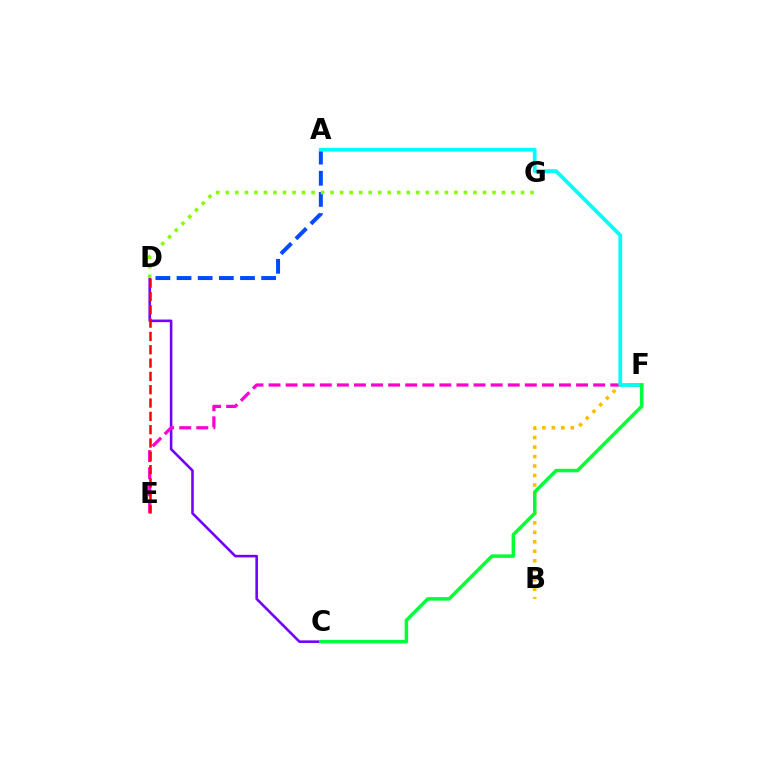{('C', 'D'): [{'color': '#7200ff', 'line_style': 'solid', 'thickness': 1.86}], ('A', 'D'): [{'color': '#004bff', 'line_style': 'dashed', 'thickness': 2.87}], ('E', 'F'): [{'color': '#ff00cf', 'line_style': 'dashed', 'thickness': 2.32}], ('B', 'F'): [{'color': '#ffbd00', 'line_style': 'dotted', 'thickness': 2.57}], ('A', 'F'): [{'color': '#00fff6', 'line_style': 'solid', 'thickness': 2.69}], ('D', 'E'): [{'color': '#ff0000', 'line_style': 'dashed', 'thickness': 1.81}], ('C', 'F'): [{'color': '#00ff39', 'line_style': 'solid', 'thickness': 2.52}], ('D', 'G'): [{'color': '#84ff00', 'line_style': 'dotted', 'thickness': 2.59}]}